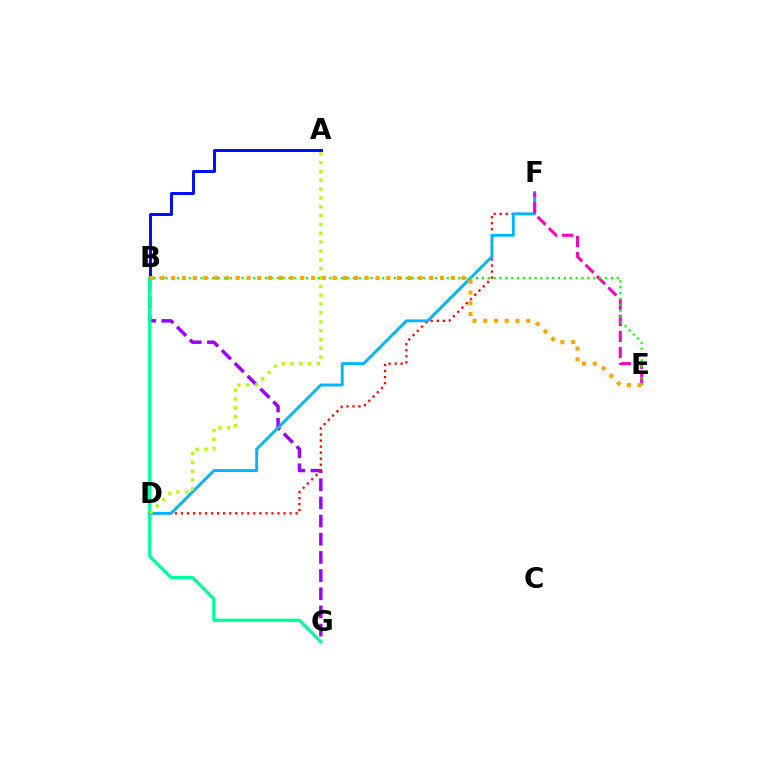{('B', 'G'): [{'color': '#9b00ff', 'line_style': 'dashed', 'thickness': 2.47}, {'color': '#00ff9d', 'line_style': 'solid', 'thickness': 2.37}], ('A', 'B'): [{'color': '#0010ff', 'line_style': 'solid', 'thickness': 2.17}], ('D', 'F'): [{'color': '#ff0000', 'line_style': 'dotted', 'thickness': 1.64}, {'color': '#00b5ff', 'line_style': 'solid', 'thickness': 2.07}], ('E', 'F'): [{'color': '#ff00bd', 'line_style': 'dashed', 'thickness': 2.18}], ('A', 'D'): [{'color': '#b3ff00', 'line_style': 'dotted', 'thickness': 2.4}], ('B', 'E'): [{'color': '#08ff00', 'line_style': 'dotted', 'thickness': 1.59}, {'color': '#ffa500', 'line_style': 'dotted', 'thickness': 2.92}]}